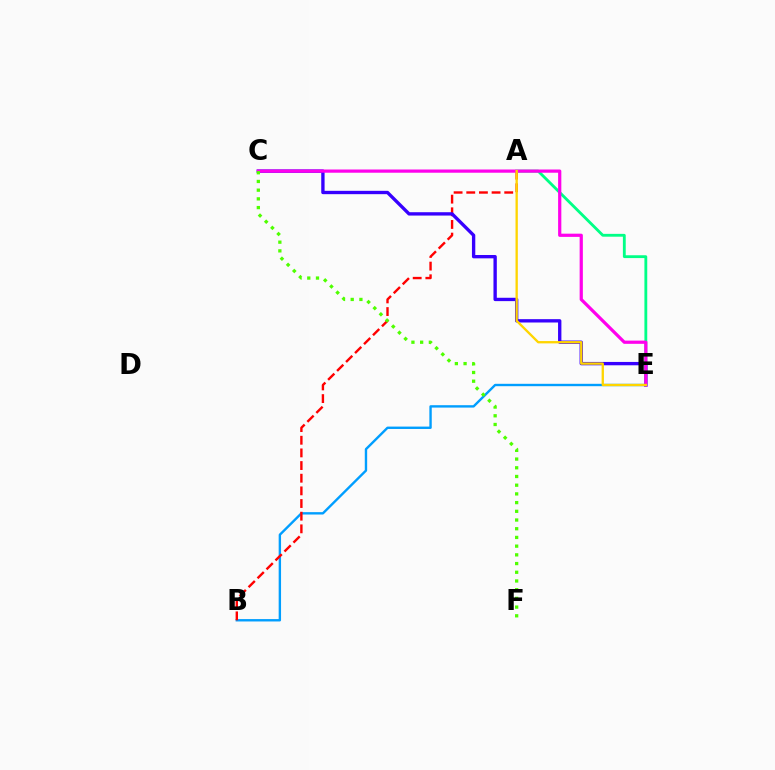{('B', 'E'): [{'color': '#009eff', 'line_style': 'solid', 'thickness': 1.72}], ('A', 'B'): [{'color': '#ff0000', 'line_style': 'dashed', 'thickness': 1.72}], ('C', 'E'): [{'color': '#3700ff', 'line_style': 'solid', 'thickness': 2.41}, {'color': '#ff00ed', 'line_style': 'solid', 'thickness': 2.31}], ('A', 'E'): [{'color': '#00ff86', 'line_style': 'solid', 'thickness': 2.04}, {'color': '#ffd500', 'line_style': 'solid', 'thickness': 1.67}], ('C', 'F'): [{'color': '#4fff00', 'line_style': 'dotted', 'thickness': 2.37}]}